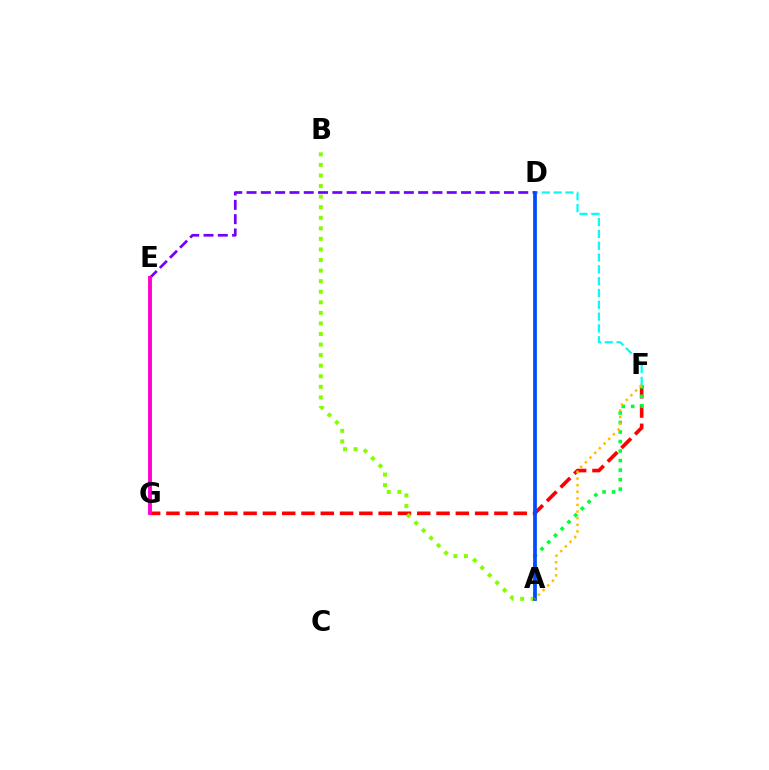{('F', 'G'): [{'color': '#ff0000', 'line_style': 'dashed', 'thickness': 2.62}], ('A', 'B'): [{'color': '#84ff00', 'line_style': 'dotted', 'thickness': 2.87}], ('D', 'F'): [{'color': '#00fff6', 'line_style': 'dashed', 'thickness': 1.6}], ('D', 'E'): [{'color': '#7200ff', 'line_style': 'dashed', 'thickness': 1.94}], ('A', 'F'): [{'color': '#00ff39', 'line_style': 'dotted', 'thickness': 2.59}, {'color': '#ffbd00', 'line_style': 'dotted', 'thickness': 1.79}], ('E', 'G'): [{'color': '#ff00cf', 'line_style': 'solid', 'thickness': 2.79}], ('A', 'D'): [{'color': '#004bff', 'line_style': 'solid', 'thickness': 2.68}]}